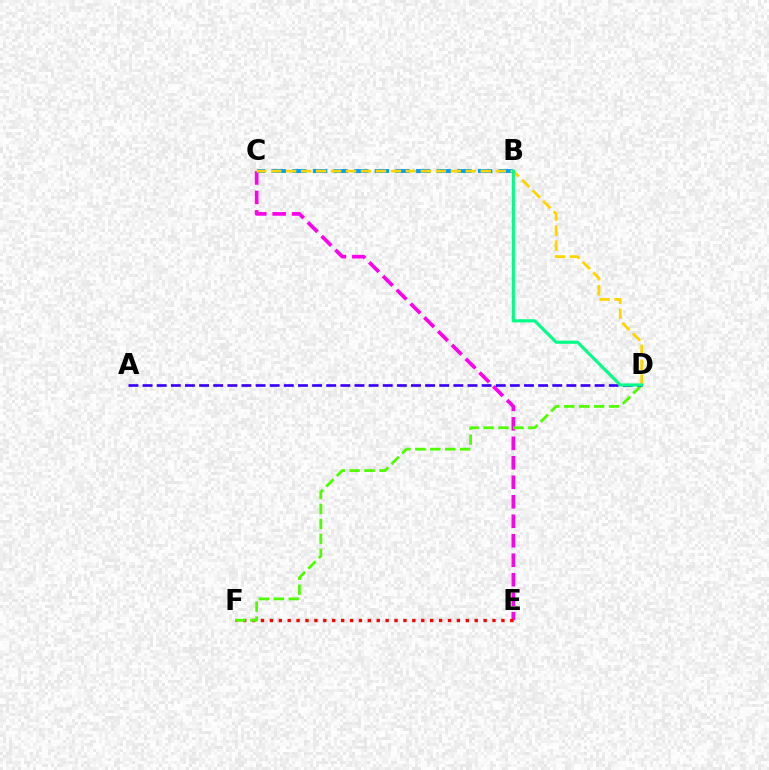{('C', 'E'): [{'color': '#ff00ed', 'line_style': 'dashed', 'thickness': 2.65}], ('E', 'F'): [{'color': '#ff0000', 'line_style': 'dotted', 'thickness': 2.42}], ('D', 'F'): [{'color': '#4fff00', 'line_style': 'dashed', 'thickness': 2.03}], ('A', 'D'): [{'color': '#3700ff', 'line_style': 'dashed', 'thickness': 1.92}], ('B', 'C'): [{'color': '#009eff', 'line_style': 'dashed', 'thickness': 2.8}], ('C', 'D'): [{'color': '#ffd500', 'line_style': 'dashed', 'thickness': 2.03}], ('B', 'D'): [{'color': '#00ff86', 'line_style': 'solid', 'thickness': 2.25}]}